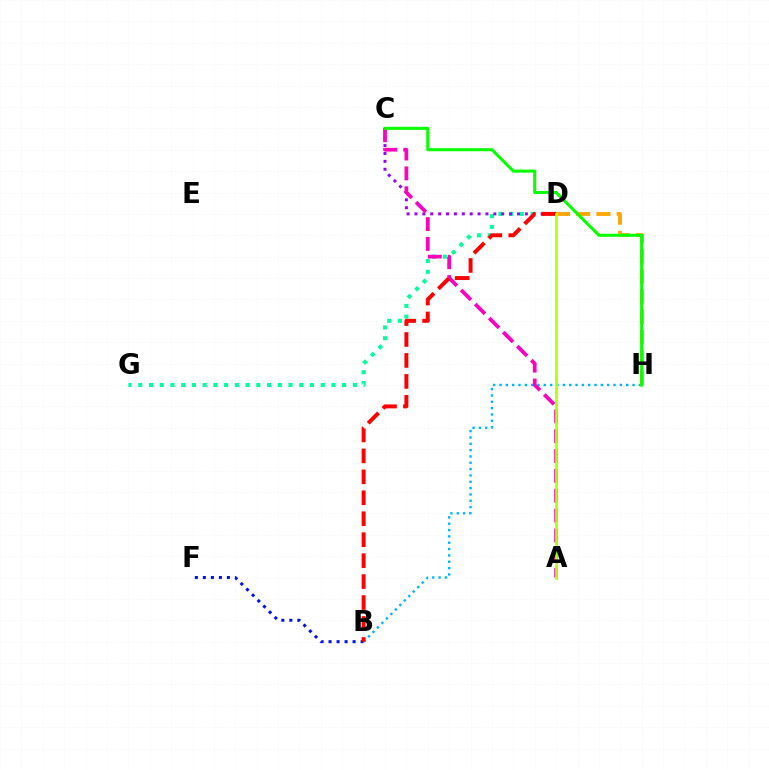{('D', 'G'): [{'color': '#00ff9d', 'line_style': 'dotted', 'thickness': 2.92}], ('D', 'H'): [{'color': '#ffa500', 'line_style': 'dashed', 'thickness': 2.74}], ('B', 'H'): [{'color': '#00b5ff', 'line_style': 'dotted', 'thickness': 1.72}], ('B', 'F'): [{'color': '#0010ff', 'line_style': 'dotted', 'thickness': 2.18}], ('C', 'D'): [{'color': '#9b00ff', 'line_style': 'dotted', 'thickness': 2.14}], ('A', 'C'): [{'color': '#ff00bd', 'line_style': 'dashed', 'thickness': 2.7}], ('B', 'D'): [{'color': '#ff0000', 'line_style': 'dashed', 'thickness': 2.85}], ('A', 'D'): [{'color': '#b3ff00', 'line_style': 'solid', 'thickness': 1.94}], ('C', 'H'): [{'color': '#08ff00', 'line_style': 'solid', 'thickness': 2.19}]}